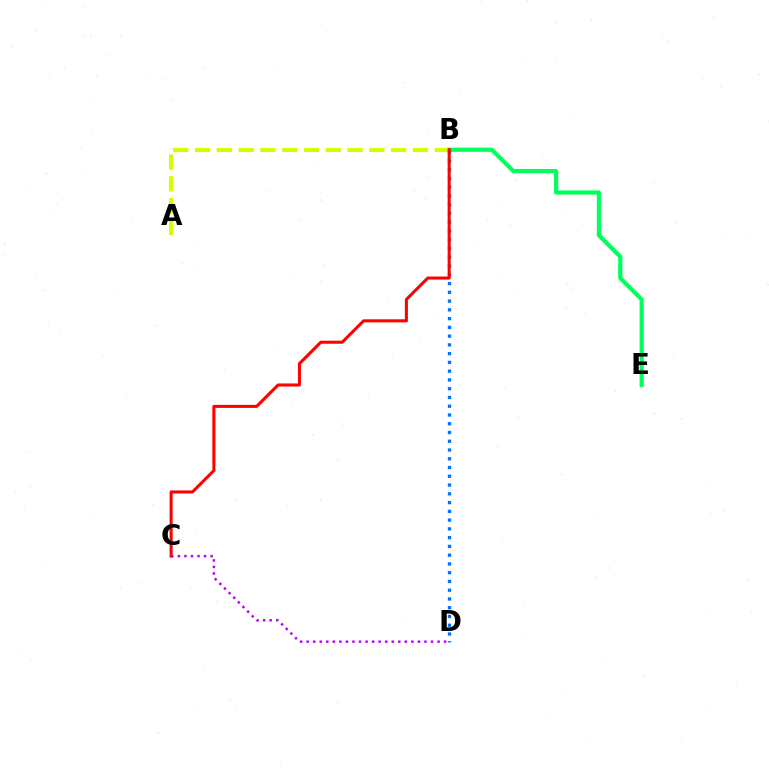{('B', 'E'): [{'color': '#00ff5c', 'line_style': 'solid', 'thickness': 2.99}], ('A', 'B'): [{'color': '#d1ff00', 'line_style': 'dashed', 'thickness': 2.96}], ('B', 'D'): [{'color': '#0074ff', 'line_style': 'dotted', 'thickness': 2.38}], ('B', 'C'): [{'color': '#ff0000', 'line_style': 'solid', 'thickness': 2.2}], ('C', 'D'): [{'color': '#b900ff', 'line_style': 'dotted', 'thickness': 1.78}]}